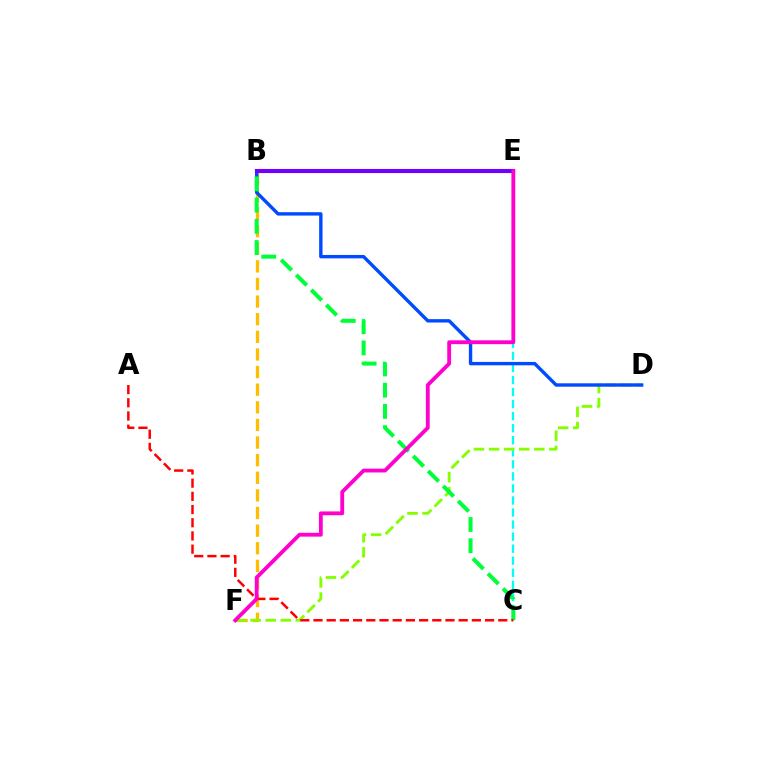{('B', 'F'): [{'color': '#ffbd00', 'line_style': 'dashed', 'thickness': 2.39}], ('C', 'E'): [{'color': '#00fff6', 'line_style': 'dashed', 'thickness': 1.64}], ('D', 'F'): [{'color': '#84ff00', 'line_style': 'dashed', 'thickness': 2.05}], ('B', 'D'): [{'color': '#004bff', 'line_style': 'solid', 'thickness': 2.44}], ('B', 'C'): [{'color': '#00ff39', 'line_style': 'dashed', 'thickness': 2.88}], ('A', 'C'): [{'color': '#ff0000', 'line_style': 'dashed', 'thickness': 1.79}], ('B', 'E'): [{'color': '#7200ff', 'line_style': 'solid', 'thickness': 2.94}], ('E', 'F'): [{'color': '#ff00cf', 'line_style': 'solid', 'thickness': 2.75}]}